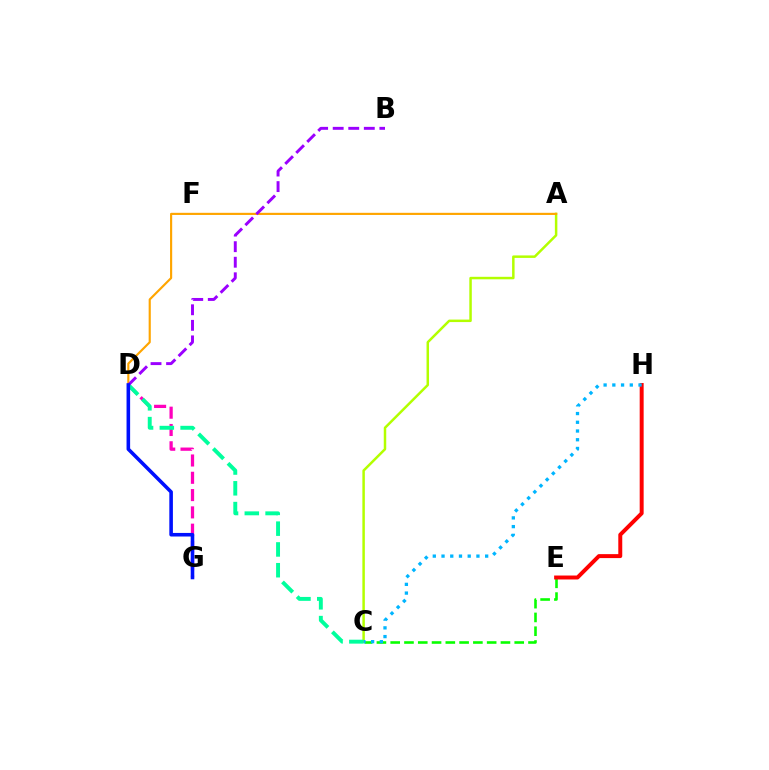{('A', 'C'): [{'color': '#b3ff00', 'line_style': 'solid', 'thickness': 1.79}], ('C', 'E'): [{'color': '#08ff00', 'line_style': 'dashed', 'thickness': 1.87}], ('A', 'D'): [{'color': '#ffa500', 'line_style': 'solid', 'thickness': 1.55}], ('D', 'G'): [{'color': '#ff00bd', 'line_style': 'dashed', 'thickness': 2.35}, {'color': '#0010ff', 'line_style': 'solid', 'thickness': 2.58}], ('C', 'D'): [{'color': '#00ff9d', 'line_style': 'dashed', 'thickness': 2.82}], ('E', 'H'): [{'color': '#ff0000', 'line_style': 'solid', 'thickness': 2.85}], ('B', 'D'): [{'color': '#9b00ff', 'line_style': 'dashed', 'thickness': 2.11}], ('C', 'H'): [{'color': '#00b5ff', 'line_style': 'dotted', 'thickness': 2.37}]}